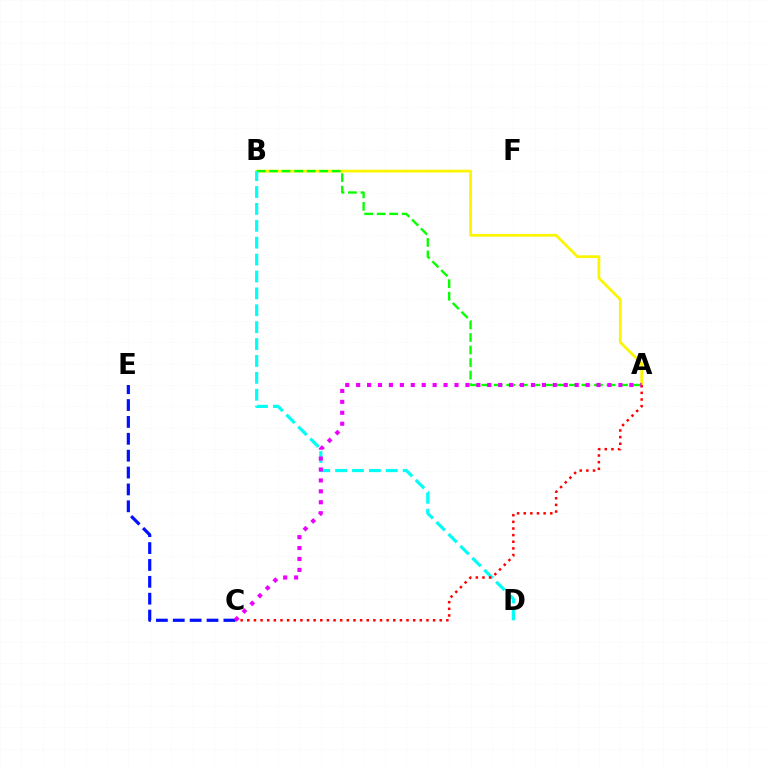{('A', 'B'): [{'color': '#fcf500', 'line_style': 'solid', 'thickness': 1.97}, {'color': '#08ff00', 'line_style': 'dashed', 'thickness': 1.7}], ('B', 'D'): [{'color': '#00fff6', 'line_style': 'dashed', 'thickness': 2.3}], ('A', 'C'): [{'color': '#ff0000', 'line_style': 'dotted', 'thickness': 1.8}, {'color': '#ee00ff', 'line_style': 'dotted', 'thickness': 2.97}], ('C', 'E'): [{'color': '#0010ff', 'line_style': 'dashed', 'thickness': 2.29}]}